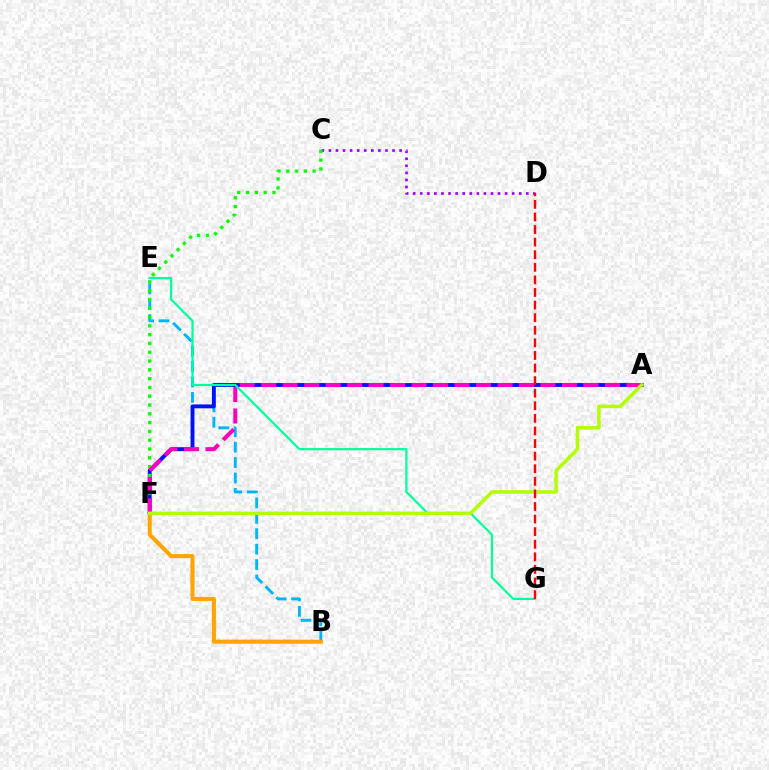{('C', 'D'): [{'color': '#9b00ff', 'line_style': 'dotted', 'thickness': 1.92}], ('B', 'E'): [{'color': '#00b5ff', 'line_style': 'dashed', 'thickness': 2.1}], ('A', 'F'): [{'color': '#0010ff', 'line_style': 'solid', 'thickness': 2.79}, {'color': '#ff00bd', 'line_style': 'dashed', 'thickness': 2.92}, {'color': '#b3ff00', 'line_style': 'solid', 'thickness': 2.53}], ('C', 'F'): [{'color': '#08ff00', 'line_style': 'dotted', 'thickness': 2.39}], ('B', 'F'): [{'color': '#ffa500', 'line_style': 'solid', 'thickness': 2.93}], ('E', 'G'): [{'color': '#00ff9d', 'line_style': 'solid', 'thickness': 1.59}], ('D', 'G'): [{'color': '#ff0000', 'line_style': 'dashed', 'thickness': 1.71}]}